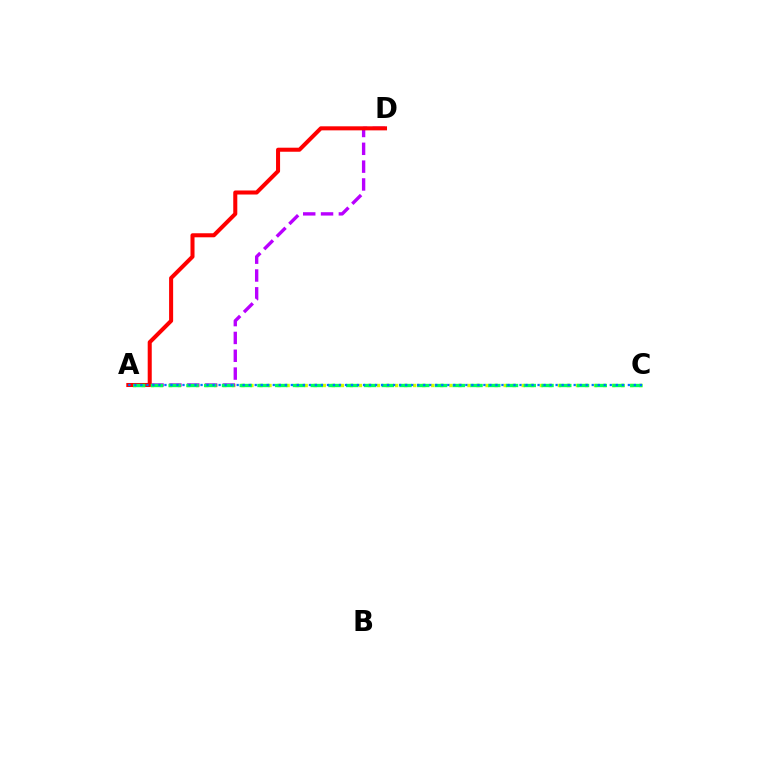{('A', 'C'): [{'color': '#d1ff00', 'line_style': 'dotted', 'thickness': 2.46}, {'color': '#00ff5c', 'line_style': 'dashed', 'thickness': 2.41}, {'color': '#0074ff', 'line_style': 'dotted', 'thickness': 1.64}], ('A', 'D'): [{'color': '#b900ff', 'line_style': 'dashed', 'thickness': 2.42}, {'color': '#ff0000', 'line_style': 'solid', 'thickness': 2.91}]}